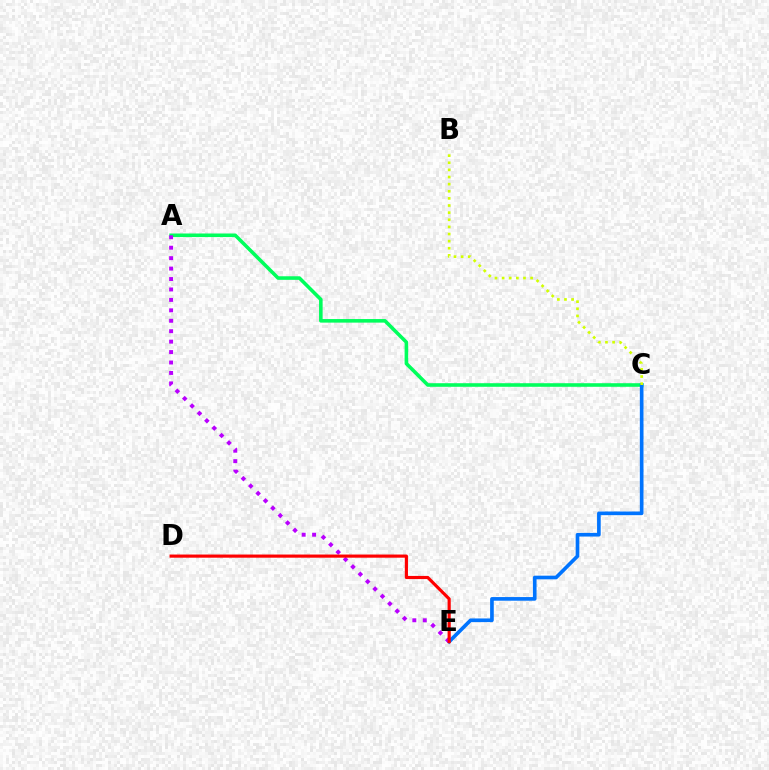{('A', 'C'): [{'color': '#00ff5c', 'line_style': 'solid', 'thickness': 2.57}], ('C', 'E'): [{'color': '#0074ff', 'line_style': 'solid', 'thickness': 2.63}], ('B', 'C'): [{'color': '#d1ff00', 'line_style': 'dotted', 'thickness': 1.94}], ('A', 'E'): [{'color': '#b900ff', 'line_style': 'dotted', 'thickness': 2.84}], ('D', 'E'): [{'color': '#ff0000', 'line_style': 'solid', 'thickness': 2.27}]}